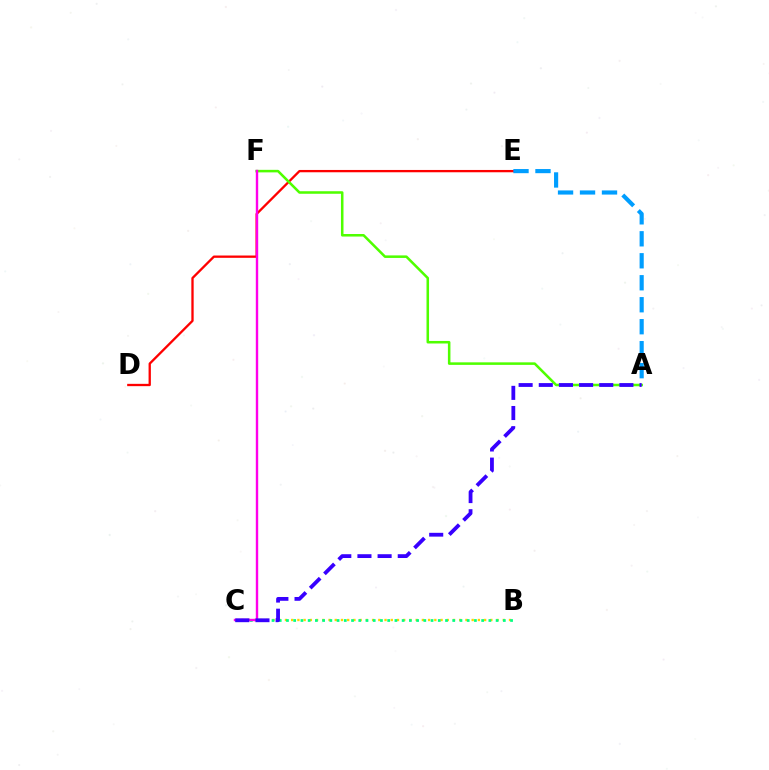{('B', 'C'): [{'color': '#ffd500', 'line_style': 'dotted', 'thickness': 1.69}, {'color': '#00ff86', 'line_style': 'dotted', 'thickness': 1.96}], ('D', 'E'): [{'color': '#ff0000', 'line_style': 'solid', 'thickness': 1.66}], ('A', 'F'): [{'color': '#4fff00', 'line_style': 'solid', 'thickness': 1.83}], ('A', 'E'): [{'color': '#009eff', 'line_style': 'dashed', 'thickness': 2.99}], ('C', 'F'): [{'color': '#ff00ed', 'line_style': 'solid', 'thickness': 1.73}], ('A', 'C'): [{'color': '#3700ff', 'line_style': 'dashed', 'thickness': 2.74}]}